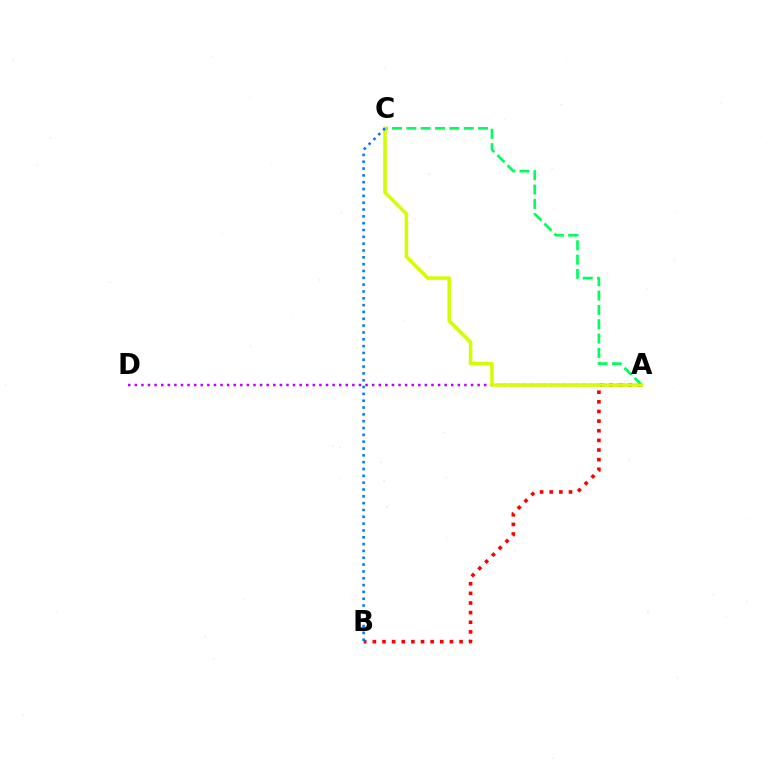{('A', 'C'): [{'color': '#00ff5c', 'line_style': 'dashed', 'thickness': 1.95}, {'color': '#d1ff00', 'line_style': 'solid', 'thickness': 2.53}], ('A', 'B'): [{'color': '#ff0000', 'line_style': 'dotted', 'thickness': 2.62}], ('A', 'D'): [{'color': '#b900ff', 'line_style': 'dotted', 'thickness': 1.79}], ('B', 'C'): [{'color': '#0074ff', 'line_style': 'dotted', 'thickness': 1.86}]}